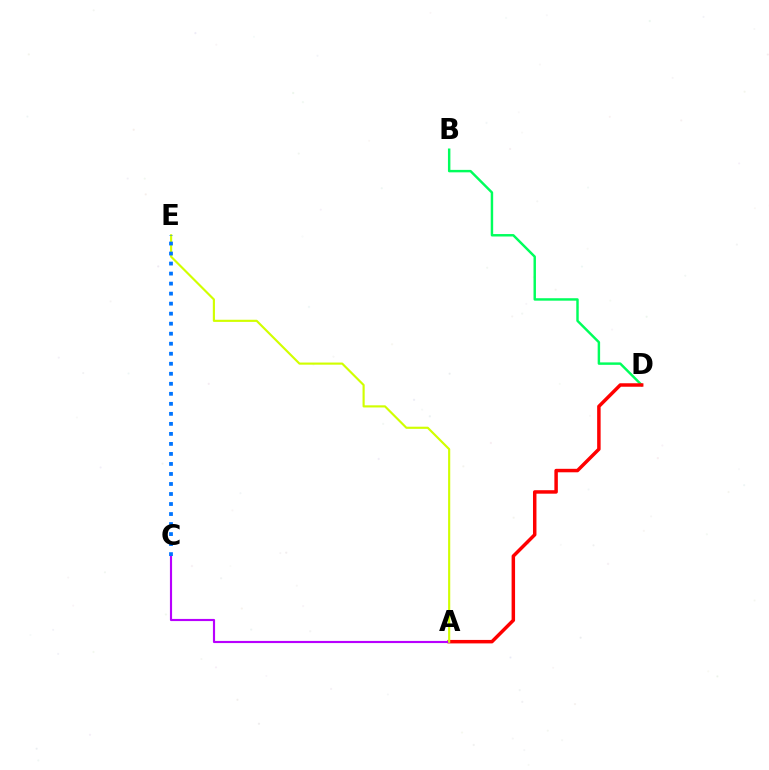{('B', 'D'): [{'color': '#00ff5c', 'line_style': 'solid', 'thickness': 1.76}], ('A', 'D'): [{'color': '#ff0000', 'line_style': 'solid', 'thickness': 2.5}], ('A', 'C'): [{'color': '#b900ff', 'line_style': 'solid', 'thickness': 1.55}], ('A', 'E'): [{'color': '#d1ff00', 'line_style': 'solid', 'thickness': 1.55}], ('C', 'E'): [{'color': '#0074ff', 'line_style': 'dotted', 'thickness': 2.72}]}